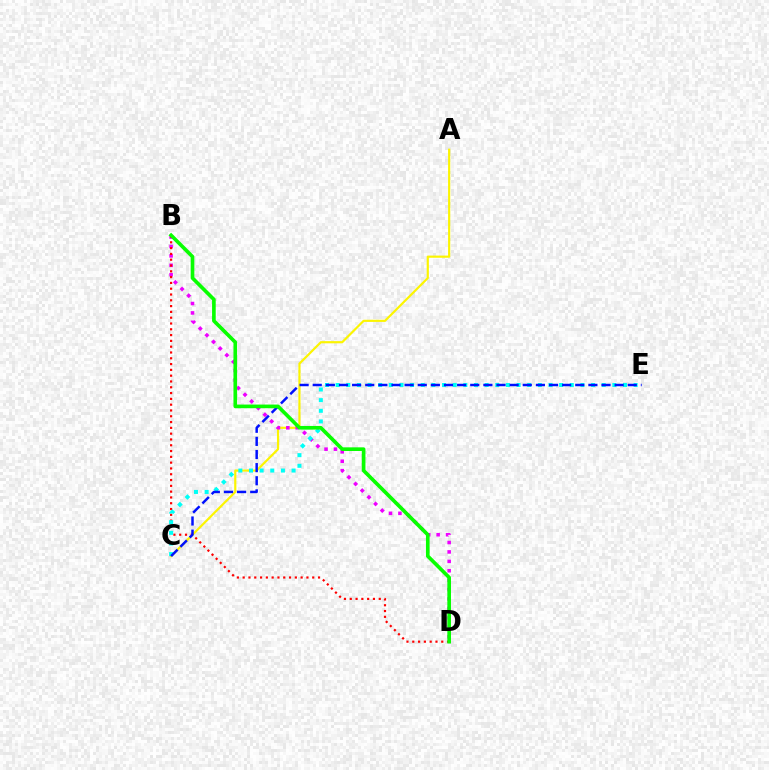{('A', 'C'): [{'color': '#fcf500', 'line_style': 'solid', 'thickness': 1.57}], ('B', 'D'): [{'color': '#ee00ff', 'line_style': 'dotted', 'thickness': 2.56}, {'color': '#ff0000', 'line_style': 'dotted', 'thickness': 1.58}, {'color': '#08ff00', 'line_style': 'solid', 'thickness': 2.63}], ('C', 'E'): [{'color': '#00fff6', 'line_style': 'dotted', 'thickness': 2.89}, {'color': '#0010ff', 'line_style': 'dashed', 'thickness': 1.78}]}